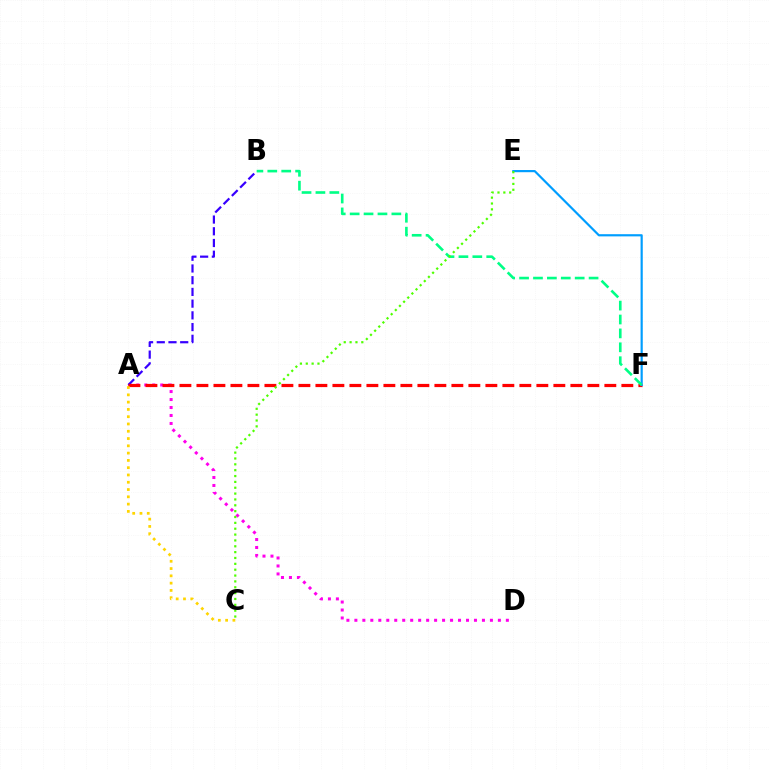{('A', 'D'): [{'color': '#ff00ed', 'line_style': 'dotted', 'thickness': 2.17}], ('A', 'B'): [{'color': '#3700ff', 'line_style': 'dashed', 'thickness': 1.59}], ('A', 'F'): [{'color': '#ff0000', 'line_style': 'dashed', 'thickness': 2.31}], ('E', 'F'): [{'color': '#009eff', 'line_style': 'solid', 'thickness': 1.57}], ('A', 'C'): [{'color': '#ffd500', 'line_style': 'dotted', 'thickness': 1.98}], ('B', 'F'): [{'color': '#00ff86', 'line_style': 'dashed', 'thickness': 1.89}], ('C', 'E'): [{'color': '#4fff00', 'line_style': 'dotted', 'thickness': 1.59}]}